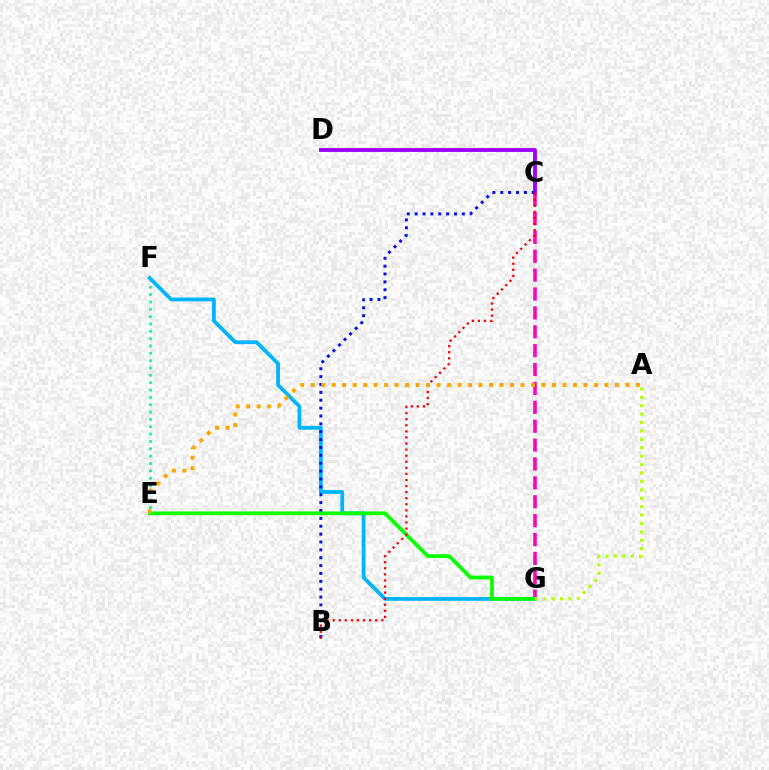{('E', 'F'): [{'color': '#00ff9d', 'line_style': 'dotted', 'thickness': 2.0}], ('C', 'D'): [{'color': '#9b00ff', 'line_style': 'solid', 'thickness': 2.76}], ('F', 'G'): [{'color': '#00b5ff', 'line_style': 'solid', 'thickness': 2.72}], ('B', 'C'): [{'color': '#0010ff', 'line_style': 'dotted', 'thickness': 2.14}, {'color': '#ff0000', 'line_style': 'dotted', 'thickness': 1.65}], ('C', 'G'): [{'color': '#ff00bd', 'line_style': 'dashed', 'thickness': 2.57}], ('E', 'G'): [{'color': '#08ff00', 'line_style': 'solid', 'thickness': 2.68}], ('A', 'G'): [{'color': '#b3ff00', 'line_style': 'dotted', 'thickness': 2.29}], ('A', 'E'): [{'color': '#ffa500', 'line_style': 'dotted', 'thickness': 2.85}]}